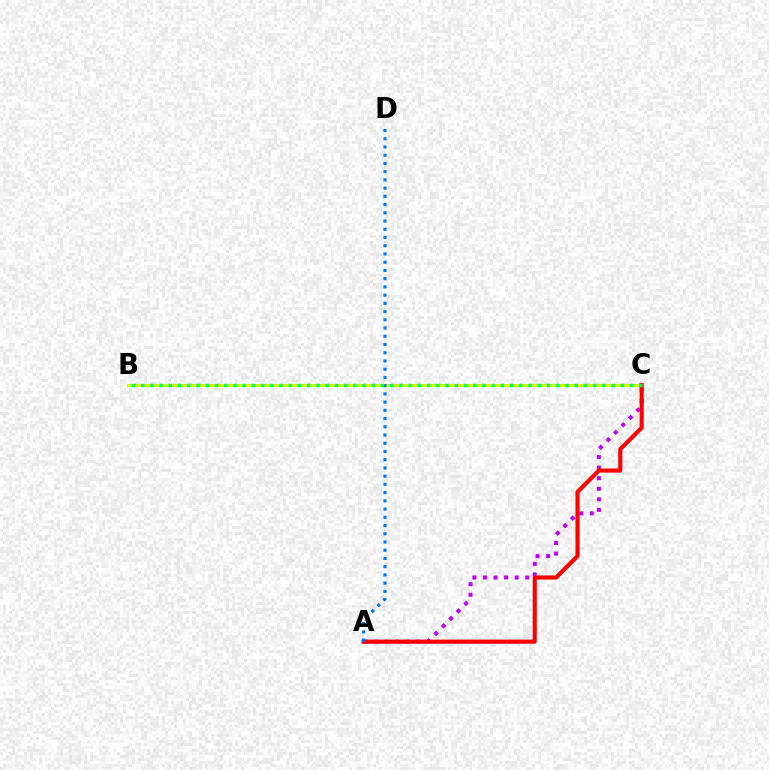{('A', 'C'): [{'color': '#b900ff', 'line_style': 'dotted', 'thickness': 2.87}, {'color': '#ff0000', 'line_style': 'solid', 'thickness': 2.96}], ('B', 'C'): [{'color': '#d1ff00', 'line_style': 'solid', 'thickness': 2.16}, {'color': '#00ff5c', 'line_style': 'dotted', 'thickness': 2.51}], ('A', 'D'): [{'color': '#0074ff', 'line_style': 'dotted', 'thickness': 2.24}]}